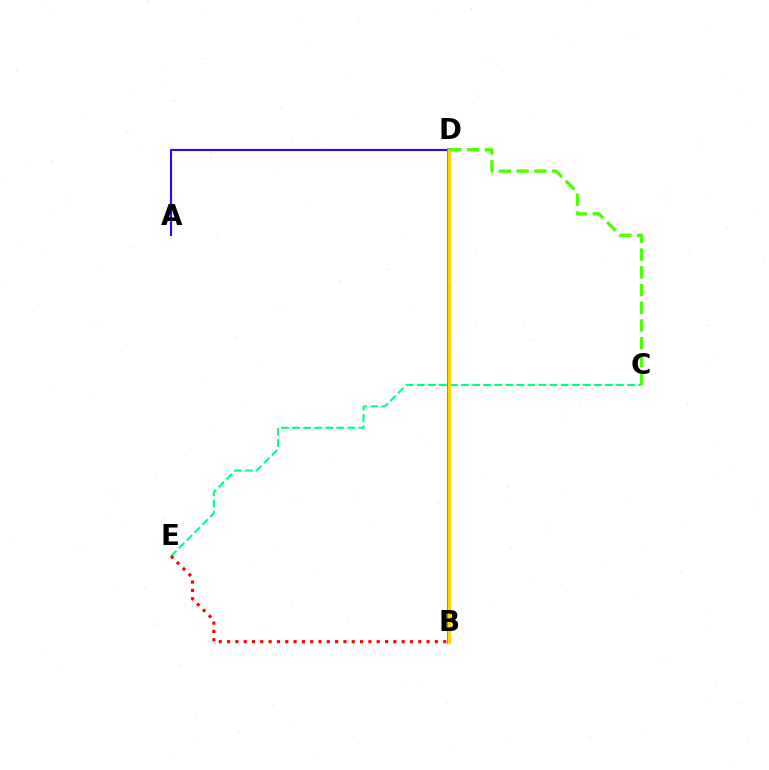{('A', 'D'): [{'color': '#3700ff', 'line_style': 'solid', 'thickness': 1.53}], ('B', 'D'): [{'color': '#009eff', 'line_style': 'solid', 'thickness': 2.84}, {'color': '#ff00ed', 'line_style': 'solid', 'thickness': 1.66}, {'color': '#ffd500', 'line_style': 'solid', 'thickness': 2.48}], ('C', 'E'): [{'color': '#00ff86', 'line_style': 'dashed', 'thickness': 1.5}], ('B', 'E'): [{'color': '#ff0000', 'line_style': 'dotted', 'thickness': 2.26}], ('C', 'D'): [{'color': '#4fff00', 'line_style': 'dashed', 'thickness': 2.41}]}